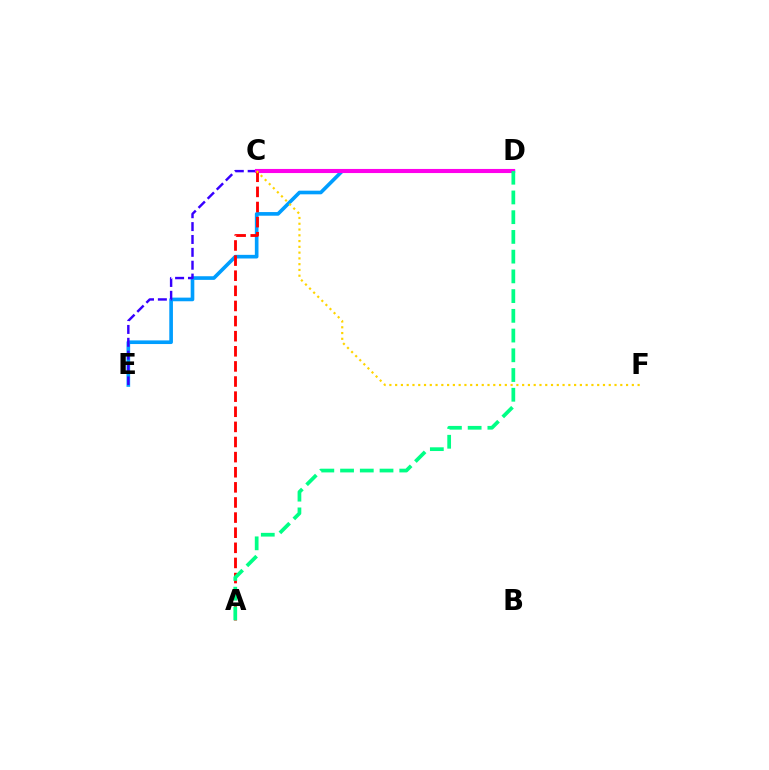{('D', 'E'): [{'color': '#009eff', 'line_style': 'solid', 'thickness': 2.62}], ('C', 'E'): [{'color': '#3700ff', 'line_style': 'dashed', 'thickness': 1.75}], ('C', 'D'): [{'color': '#4fff00', 'line_style': 'dashed', 'thickness': 1.9}, {'color': '#ff00ed', 'line_style': 'solid', 'thickness': 2.95}], ('A', 'C'): [{'color': '#ff0000', 'line_style': 'dashed', 'thickness': 2.05}], ('C', 'F'): [{'color': '#ffd500', 'line_style': 'dotted', 'thickness': 1.57}], ('A', 'D'): [{'color': '#00ff86', 'line_style': 'dashed', 'thickness': 2.68}]}